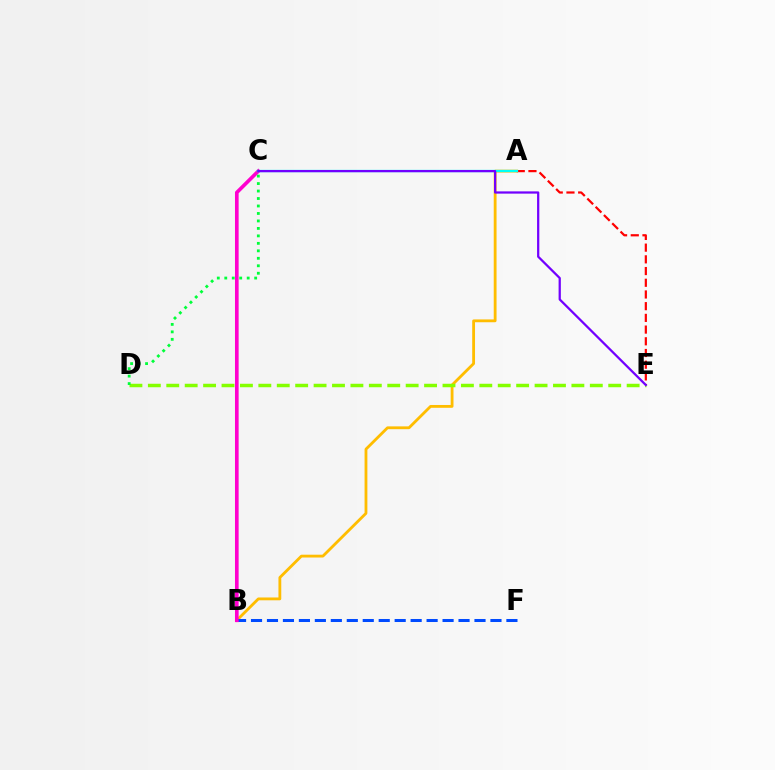{('A', 'B'): [{'color': '#ffbd00', 'line_style': 'solid', 'thickness': 2.03}], ('B', 'F'): [{'color': '#004bff', 'line_style': 'dashed', 'thickness': 2.17}], ('D', 'E'): [{'color': '#84ff00', 'line_style': 'dashed', 'thickness': 2.5}], ('B', 'C'): [{'color': '#ff00cf', 'line_style': 'solid', 'thickness': 2.63}], ('A', 'E'): [{'color': '#ff0000', 'line_style': 'dashed', 'thickness': 1.59}], ('A', 'C'): [{'color': '#00fff6', 'line_style': 'solid', 'thickness': 1.65}], ('C', 'E'): [{'color': '#7200ff', 'line_style': 'solid', 'thickness': 1.62}], ('C', 'D'): [{'color': '#00ff39', 'line_style': 'dotted', 'thickness': 2.03}]}